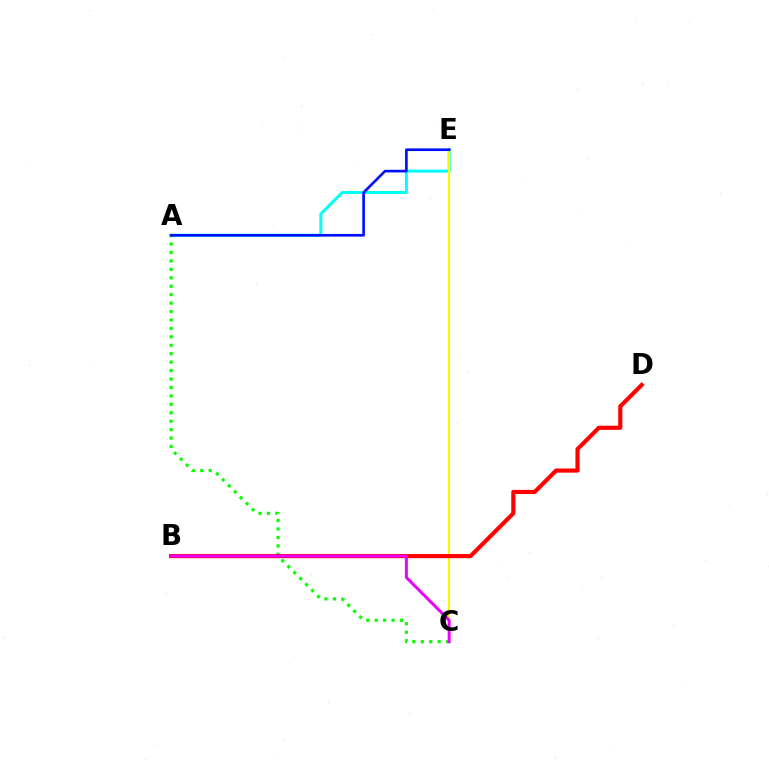{('A', 'E'): [{'color': '#00fff6', 'line_style': 'solid', 'thickness': 2.16}, {'color': '#0010ff', 'line_style': 'solid', 'thickness': 1.91}], ('A', 'C'): [{'color': '#08ff00', 'line_style': 'dotted', 'thickness': 2.29}], ('C', 'E'): [{'color': '#fcf500', 'line_style': 'solid', 'thickness': 1.5}], ('B', 'D'): [{'color': '#ff0000', 'line_style': 'solid', 'thickness': 2.99}], ('B', 'C'): [{'color': '#ee00ff', 'line_style': 'solid', 'thickness': 2.14}]}